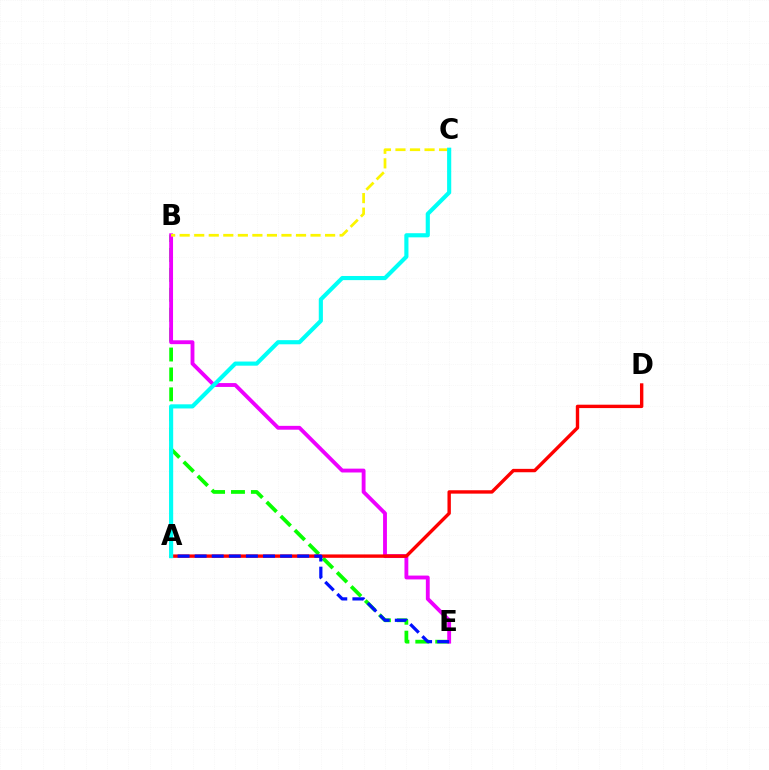{('B', 'E'): [{'color': '#08ff00', 'line_style': 'dashed', 'thickness': 2.71}, {'color': '#ee00ff', 'line_style': 'solid', 'thickness': 2.77}], ('A', 'D'): [{'color': '#ff0000', 'line_style': 'solid', 'thickness': 2.44}], ('A', 'E'): [{'color': '#0010ff', 'line_style': 'dashed', 'thickness': 2.32}], ('B', 'C'): [{'color': '#fcf500', 'line_style': 'dashed', 'thickness': 1.98}], ('A', 'C'): [{'color': '#00fff6', 'line_style': 'solid', 'thickness': 2.98}]}